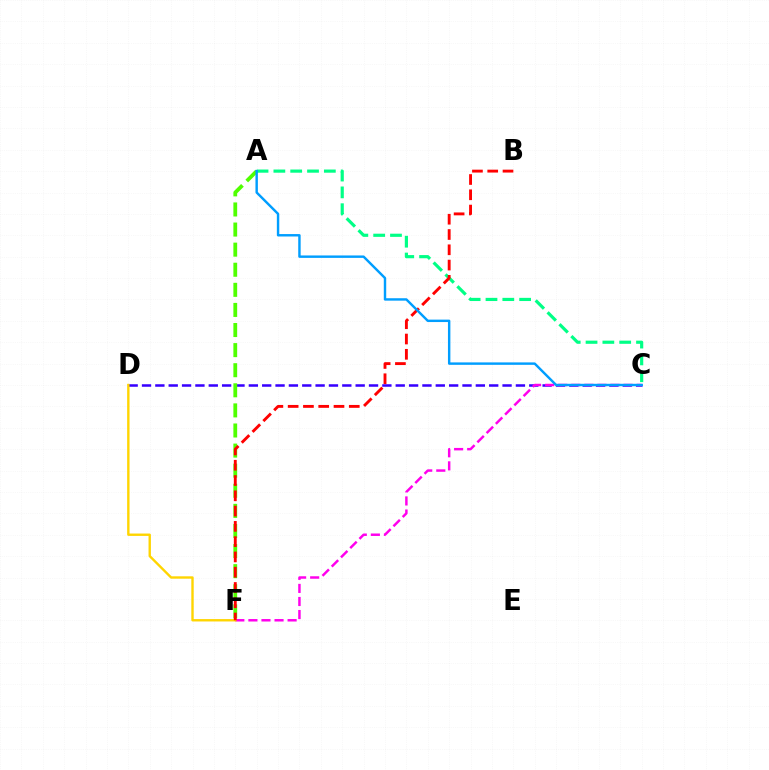{('A', 'C'): [{'color': '#00ff86', 'line_style': 'dashed', 'thickness': 2.29}, {'color': '#009eff', 'line_style': 'solid', 'thickness': 1.75}], ('C', 'D'): [{'color': '#3700ff', 'line_style': 'dashed', 'thickness': 1.81}], ('A', 'F'): [{'color': '#4fff00', 'line_style': 'dashed', 'thickness': 2.73}], ('C', 'F'): [{'color': '#ff00ed', 'line_style': 'dashed', 'thickness': 1.78}], ('D', 'F'): [{'color': '#ffd500', 'line_style': 'solid', 'thickness': 1.72}], ('B', 'F'): [{'color': '#ff0000', 'line_style': 'dashed', 'thickness': 2.08}]}